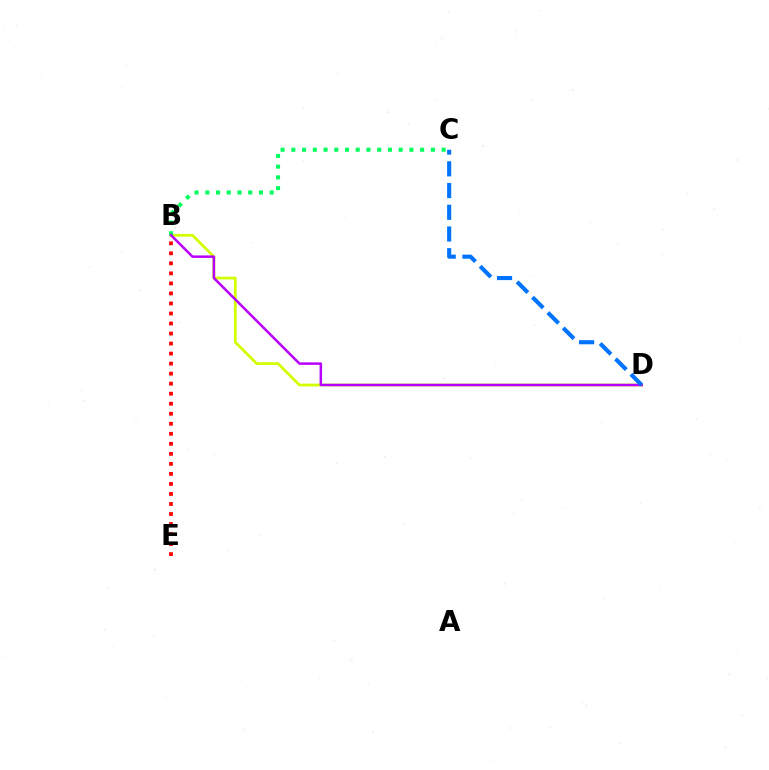{('B', 'D'): [{'color': '#d1ff00', 'line_style': 'solid', 'thickness': 1.98}, {'color': '#b900ff', 'line_style': 'solid', 'thickness': 1.8}], ('B', 'C'): [{'color': '#00ff5c', 'line_style': 'dotted', 'thickness': 2.92}], ('B', 'E'): [{'color': '#ff0000', 'line_style': 'dotted', 'thickness': 2.72}], ('C', 'D'): [{'color': '#0074ff', 'line_style': 'dashed', 'thickness': 2.95}]}